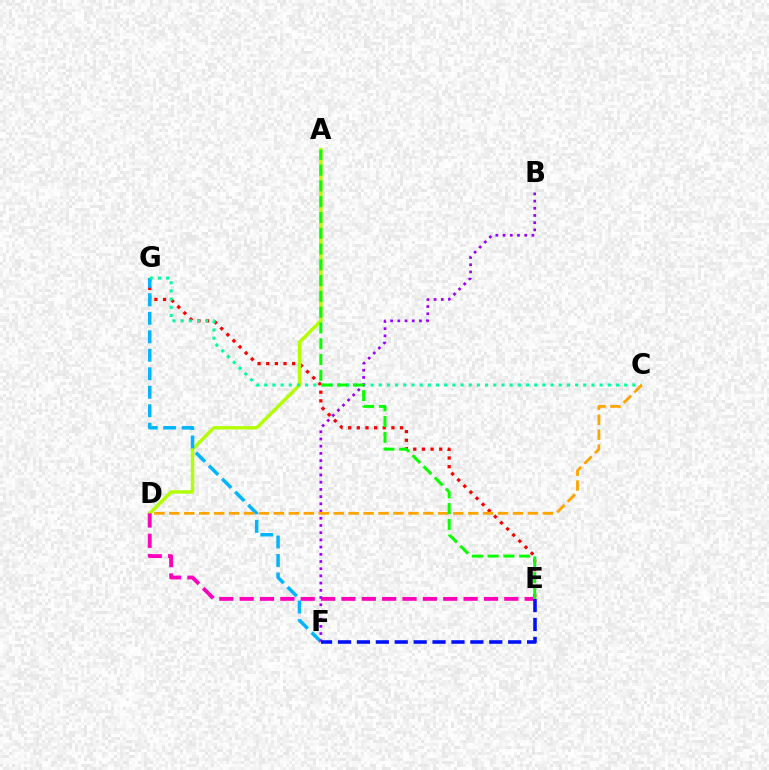{('E', 'G'): [{'color': '#ff0000', 'line_style': 'dotted', 'thickness': 2.35}], ('A', 'D'): [{'color': '#b3ff00', 'line_style': 'solid', 'thickness': 2.46}], ('F', 'G'): [{'color': '#00b5ff', 'line_style': 'dashed', 'thickness': 2.51}], ('C', 'G'): [{'color': '#00ff9d', 'line_style': 'dotted', 'thickness': 2.22}], ('B', 'F'): [{'color': '#9b00ff', 'line_style': 'dotted', 'thickness': 1.96}], ('C', 'D'): [{'color': '#ffa500', 'line_style': 'dashed', 'thickness': 2.03}], ('D', 'E'): [{'color': '#ff00bd', 'line_style': 'dashed', 'thickness': 2.77}], ('A', 'E'): [{'color': '#08ff00', 'line_style': 'dashed', 'thickness': 2.14}], ('E', 'F'): [{'color': '#0010ff', 'line_style': 'dashed', 'thickness': 2.57}]}